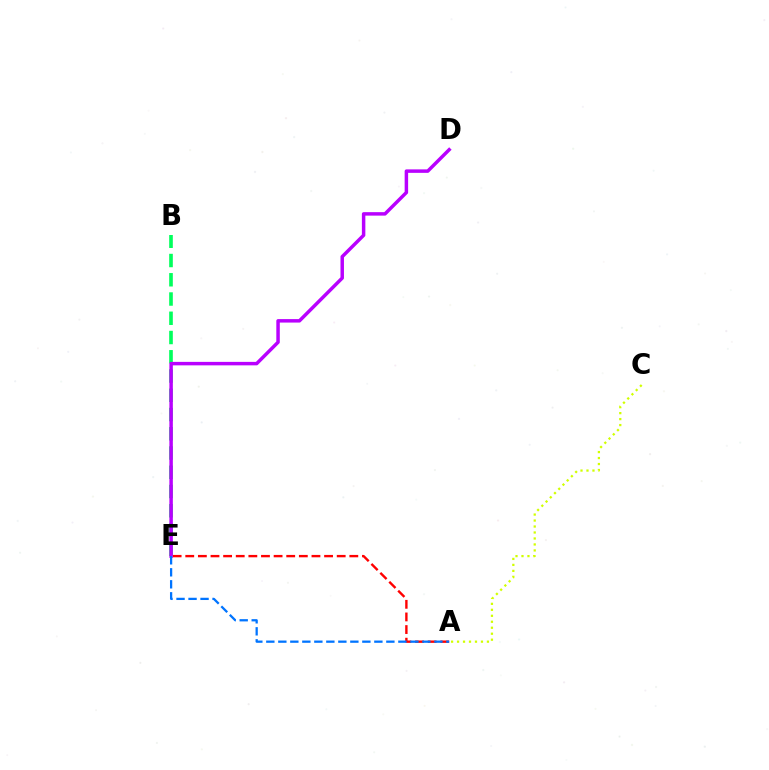{('A', 'E'): [{'color': '#ff0000', 'line_style': 'dashed', 'thickness': 1.71}, {'color': '#0074ff', 'line_style': 'dashed', 'thickness': 1.63}], ('B', 'E'): [{'color': '#00ff5c', 'line_style': 'dashed', 'thickness': 2.62}], ('D', 'E'): [{'color': '#b900ff', 'line_style': 'solid', 'thickness': 2.5}], ('A', 'C'): [{'color': '#d1ff00', 'line_style': 'dotted', 'thickness': 1.62}]}